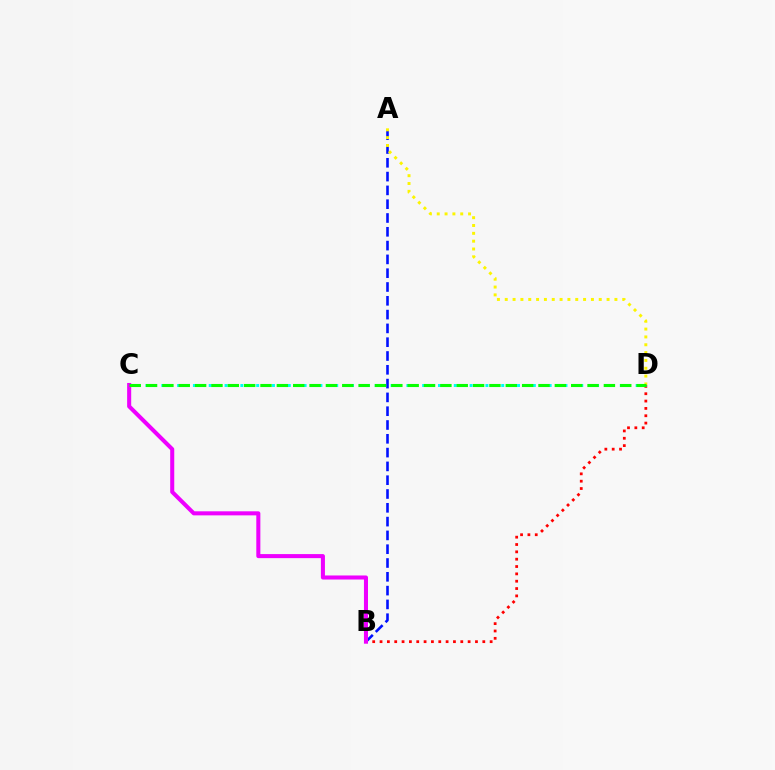{('B', 'D'): [{'color': '#ff0000', 'line_style': 'dotted', 'thickness': 1.99}], ('C', 'D'): [{'color': '#00fff6', 'line_style': 'dotted', 'thickness': 2.15}, {'color': '#08ff00', 'line_style': 'dashed', 'thickness': 2.22}], ('A', 'B'): [{'color': '#0010ff', 'line_style': 'dashed', 'thickness': 1.87}], ('A', 'D'): [{'color': '#fcf500', 'line_style': 'dotted', 'thickness': 2.13}], ('B', 'C'): [{'color': '#ee00ff', 'line_style': 'solid', 'thickness': 2.92}]}